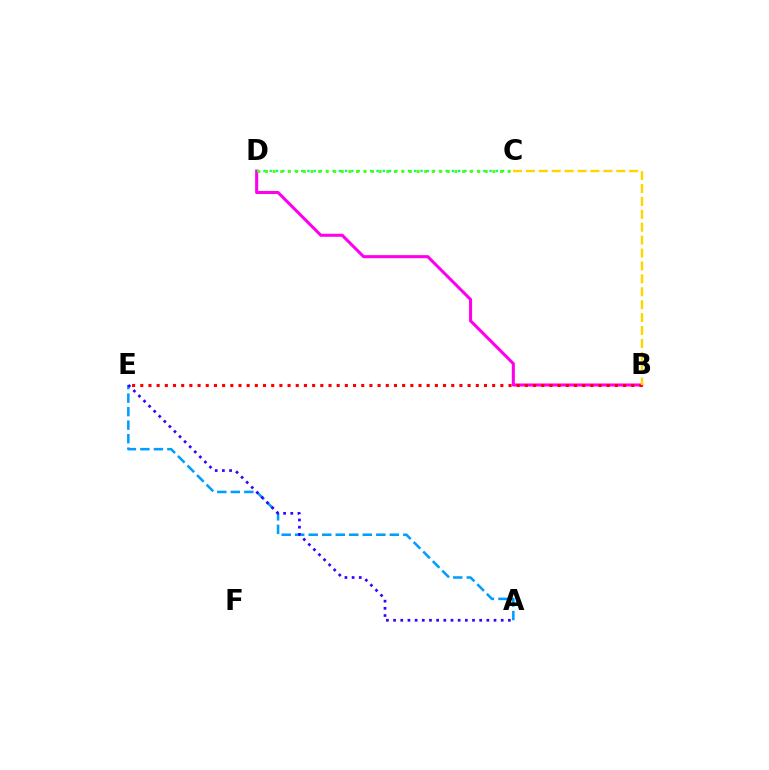{('B', 'D'): [{'color': '#ff00ed', 'line_style': 'solid', 'thickness': 2.2}], ('A', 'E'): [{'color': '#009eff', 'line_style': 'dashed', 'thickness': 1.84}, {'color': '#3700ff', 'line_style': 'dotted', 'thickness': 1.95}], ('C', 'D'): [{'color': '#00ff86', 'line_style': 'dotted', 'thickness': 1.71}, {'color': '#4fff00', 'line_style': 'dotted', 'thickness': 2.06}], ('B', 'E'): [{'color': '#ff0000', 'line_style': 'dotted', 'thickness': 2.22}], ('B', 'C'): [{'color': '#ffd500', 'line_style': 'dashed', 'thickness': 1.75}]}